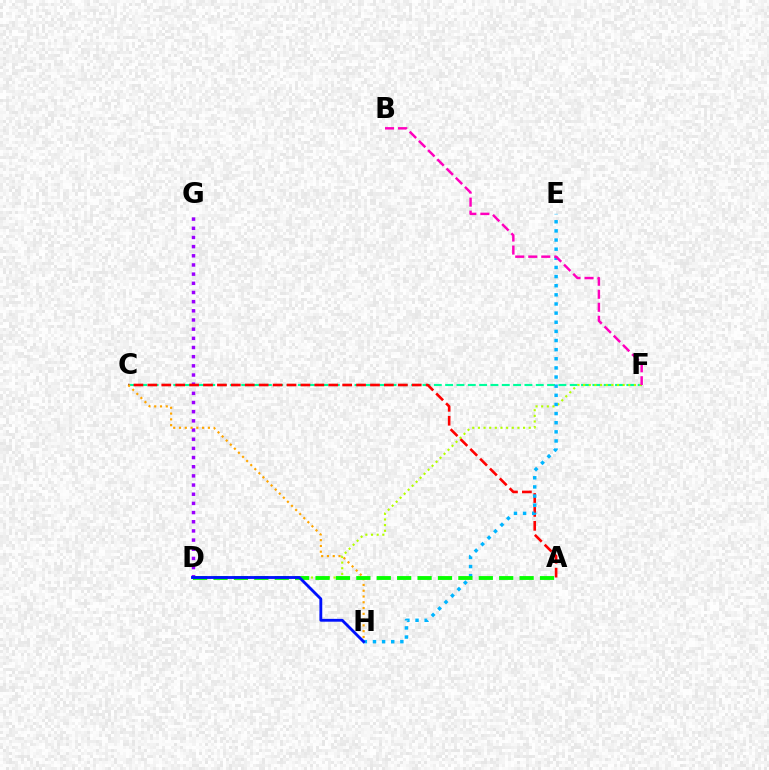{('D', 'G'): [{'color': '#9b00ff', 'line_style': 'dotted', 'thickness': 2.49}], ('C', 'F'): [{'color': '#00ff9d', 'line_style': 'dashed', 'thickness': 1.54}], ('A', 'C'): [{'color': '#ff0000', 'line_style': 'dashed', 'thickness': 1.89}], ('D', 'F'): [{'color': '#b3ff00', 'line_style': 'dotted', 'thickness': 1.53}], ('C', 'H'): [{'color': '#ffa500', 'line_style': 'dotted', 'thickness': 1.57}], ('E', 'H'): [{'color': '#00b5ff', 'line_style': 'dotted', 'thickness': 2.48}], ('B', 'F'): [{'color': '#ff00bd', 'line_style': 'dashed', 'thickness': 1.77}], ('A', 'D'): [{'color': '#08ff00', 'line_style': 'dashed', 'thickness': 2.77}], ('D', 'H'): [{'color': '#0010ff', 'line_style': 'solid', 'thickness': 2.04}]}